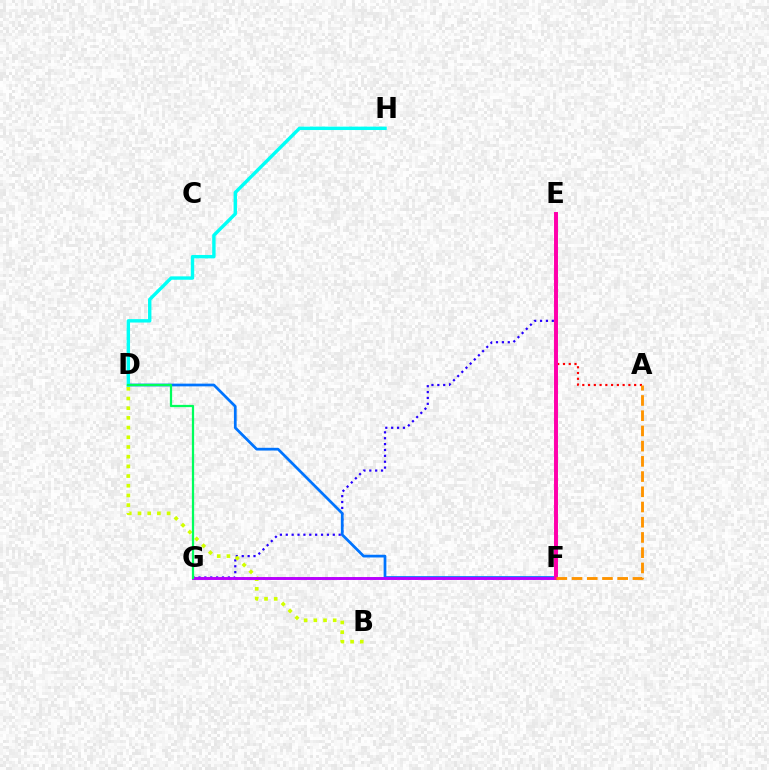{('F', 'G'): [{'color': '#3dff00', 'line_style': 'dotted', 'thickness': 1.88}, {'color': '#b900ff', 'line_style': 'solid', 'thickness': 2.1}], ('E', 'G'): [{'color': '#2500ff', 'line_style': 'dotted', 'thickness': 1.6}], ('B', 'D'): [{'color': '#d1ff00', 'line_style': 'dotted', 'thickness': 2.63}], ('D', 'F'): [{'color': '#0074ff', 'line_style': 'solid', 'thickness': 1.97}], ('A', 'E'): [{'color': '#ff0000', 'line_style': 'dotted', 'thickness': 1.57}], ('D', 'H'): [{'color': '#00fff6', 'line_style': 'solid', 'thickness': 2.44}], ('E', 'F'): [{'color': '#ff00ac', 'line_style': 'solid', 'thickness': 2.85}], ('D', 'G'): [{'color': '#00ff5c', 'line_style': 'solid', 'thickness': 1.62}], ('A', 'F'): [{'color': '#ff9400', 'line_style': 'dashed', 'thickness': 2.07}]}